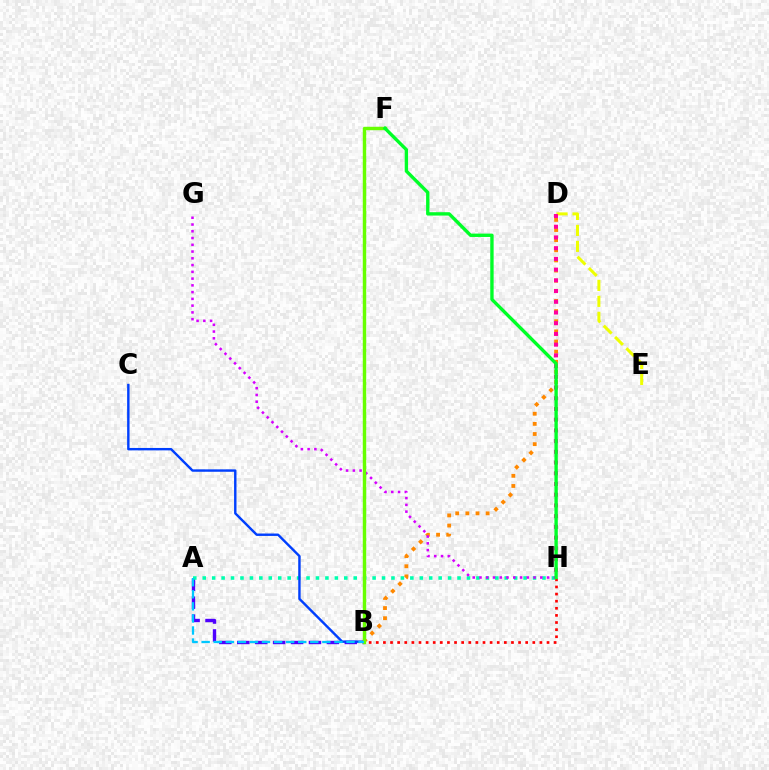{('A', 'B'): [{'color': '#4f00ff', 'line_style': 'dashed', 'thickness': 2.43}, {'color': '#00c7ff', 'line_style': 'dashed', 'thickness': 1.64}], ('A', 'H'): [{'color': '#00ffaf', 'line_style': 'dotted', 'thickness': 2.56}], ('B', 'H'): [{'color': '#ff0000', 'line_style': 'dotted', 'thickness': 1.93}], ('D', 'E'): [{'color': '#eeff00', 'line_style': 'dashed', 'thickness': 2.17}], ('B', 'D'): [{'color': '#ff8800', 'line_style': 'dotted', 'thickness': 2.75}], ('D', 'H'): [{'color': '#ff00a0', 'line_style': 'dotted', 'thickness': 2.91}], ('B', 'C'): [{'color': '#003fff', 'line_style': 'solid', 'thickness': 1.74}], ('G', 'H'): [{'color': '#d600ff', 'line_style': 'dotted', 'thickness': 1.84}], ('B', 'F'): [{'color': '#66ff00', 'line_style': 'solid', 'thickness': 2.47}], ('F', 'H'): [{'color': '#00ff27', 'line_style': 'solid', 'thickness': 2.42}]}